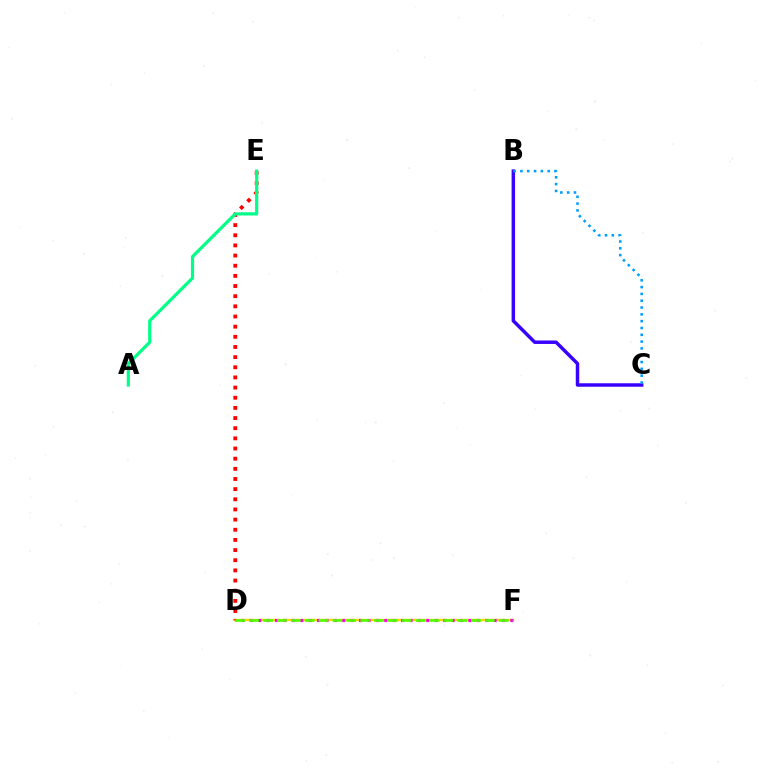{('D', 'F'): [{'color': '#ffd500', 'line_style': 'solid', 'thickness': 1.69}, {'color': '#ff00ed', 'line_style': 'dotted', 'thickness': 2.28}, {'color': '#4fff00', 'line_style': 'dashed', 'thickness': 1.88}], ('B', 'C'): [{'color': '#3700ff', 'line_style': 'solid', 'thickness': 2.49}, {'color': '#009eff', 'line_style': 'dotted', 'thickness': 1.85}], ('D', 'E'): [{'color': '#ff0000', 'line_style': 'dotted', 'thickness': 2.76}], ('A', 'E'): [{'color': '#00ff86', 'line_style': 'solid', 'thickness': 2.29}]}